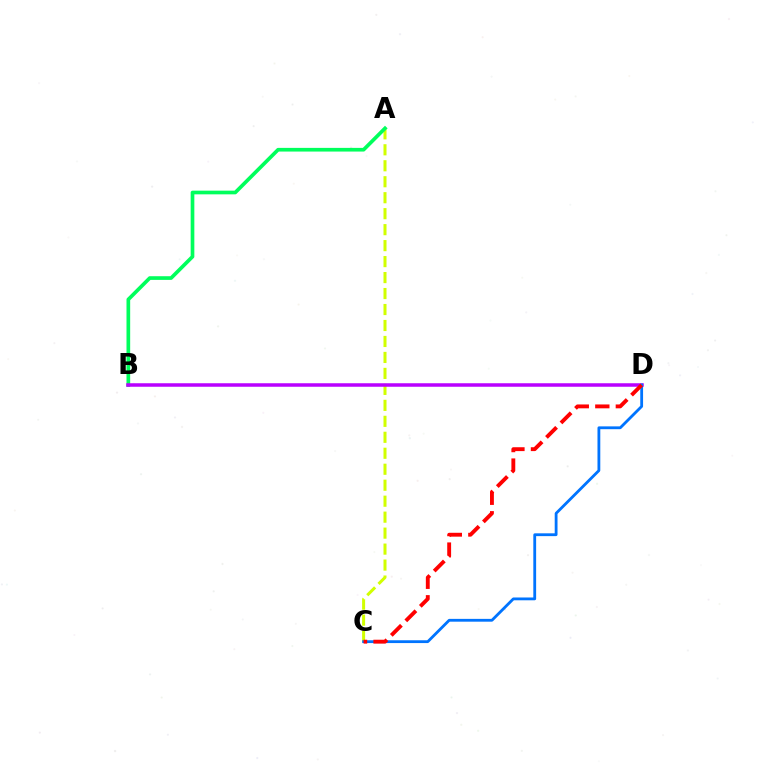{('A', 'C'): [{'color': '#d1ff00', 'line_style': 'dashed', 'thickness': 2.17}], ('A', 'B'): [{'color': '#00ff5c', 'line_style': 'solid', 'thickness': 2.65}], ('B', 'D'): [{'color': '#b900ff', 'line_style': 'solid', 'thickness': 2.52}], ('C', 'D'): [{'color': '#0074ff', 'line_style': 'solid', 'thickness': 2.02}, {'color': '#ff0000', 'line_style': 'dashed', 'thickness': 2.79}]}